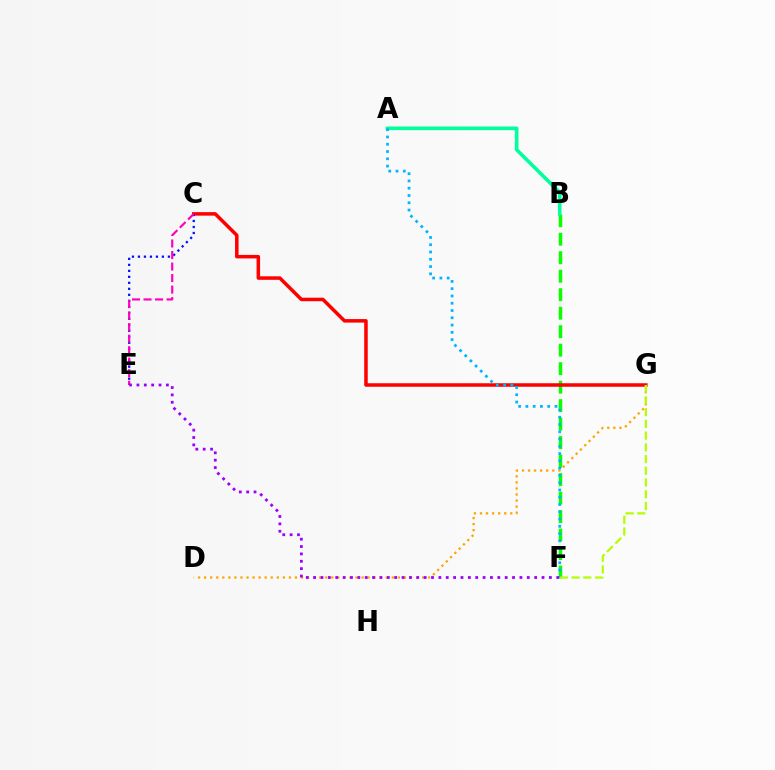{('B', 'F'): [{'color': '#08ff00', 'line_style': 'dashed', 'thickness': 2.51}], ('A', 'B'): [{'color': '#00ff9d', 'line_style': 'solid', 'thickness': 2.59}], ('C', 'G'): [{'color': '#ff0000', 'line_style': 'solid', 'thickness': 2.53}], ('D', 'G'): [{'color': '#ffa500', 'line_style': 'dotted', 'thickness': 1.65}], ('C', 'E'): [{'color': '#0010ff', 'line_style': 'dotted', 'thickness': 1.63}, {'color': '#ff00bd', 'line_style': 'dashed', 'thickness': 1.56}], ('A', 'F'): [{'color': '#00b5ff', 'line_style': 'dotted', 'thickness': 1.98}], ('E', 'F'): [{'color': '#9b00ff', 'line_style': 'dotted', 'thickness': 2.0}], ('F', 'G'): [{'color': '#b3ff00', 'line_style': 'dashed', 'thickness': 1.6}]}